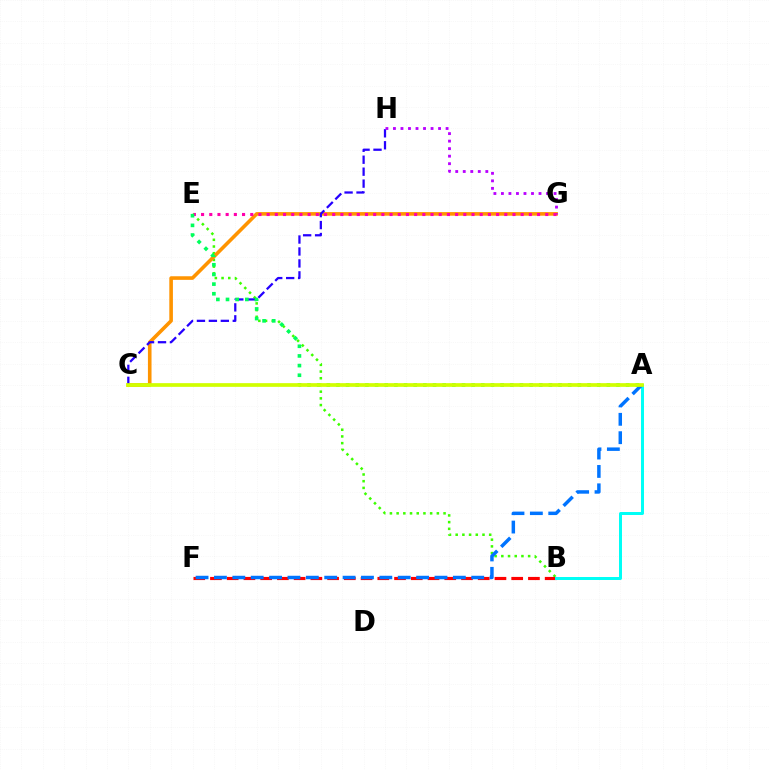{('B', 'E'): [{'color': '#3dff00', 'line_style': 'dotted', 'thickness': 1.82}], ('C', 'G'): [{'color': '#ff9400', 'line_style': 'solid', 'thickness': 2.59}], ('B', 'F'): [{'color': '#ff0000', 'line_style': 'dashed', 'thickness': 2.27}], ('C', 'H'): [{'color': '#2500ff', 'line_style': 'dashed', 'thickness': 1.62}], ('G', 'H'): [{'color': '#b900ff', 'line_style': 'dotted', 'thickness': 2.04}], ('E', 'G'): [{'color': '#ff00ac', 'line_style': 'dotted', 'thickness': 2.23}], ('A', 'B'): [{'color': '#00fff6', 'line_style': 'solid', 'thickness': 2.15}], ('A', 'F'): [{'color': '#0074ff', 'line_style': 'dashed', 'thickness': 2.5}], ('A', 'E'): [{'color': '#00ff5c', 'line_style': 'dotted', 'thickness': 2.62}], ('A', 'C'): [{'color': '#d1ff00', 'line_style': 'solid', 'thickness': 2.67}]}